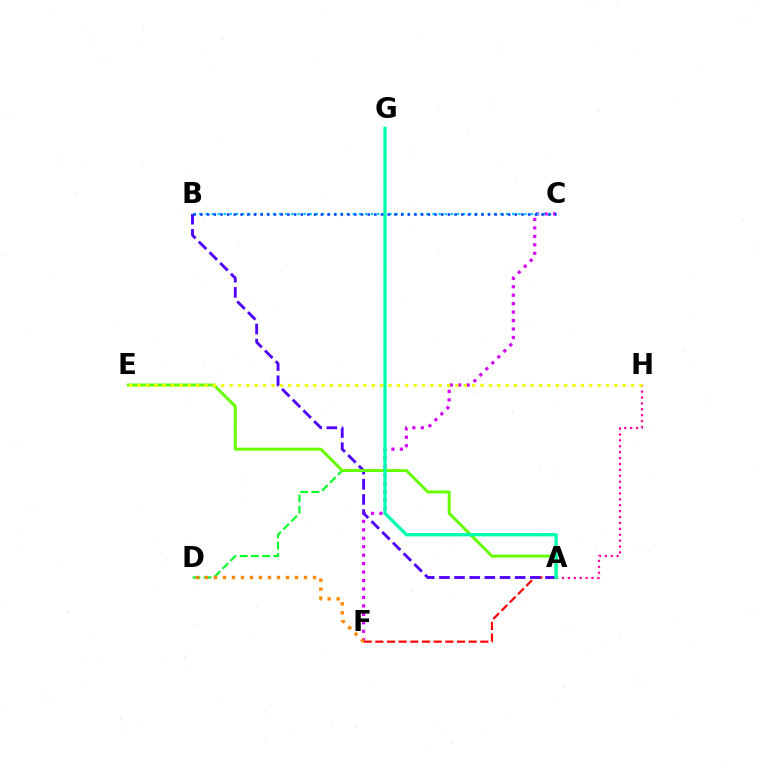{('C', 'F'): [{'color': '#d600ff', 'line_style': 'dotted', 'thickness': 2.3}], ('D', 'G'): [{'color': '#00ff27', 'line_style': 'dashed', 'thickness': 1.52}], ('A', 'H'): [{'color': '#ff00a0', 'line_style': 'dotted', 'thickness': 1.6}], ('A', 'F'): [{'color': '#ff0000', 'line_style': 'dashed', 'thickness': 1.58}], ('D', 'F'): [{'color': '#ff8800', 'line_style': 'dotted', 'thickness': 2.45}], ('A', 'B'): [{'color': '#4f00ff', 'line_style': 'dashed', 'thickness': 2.06}], ('B', 'C'): [{'color': '#00c7ff', 'line_style': 'dotted', 'thickness': 1.67}, {'color': '#003fff', 'line_style': 'dotted', 'thickness': 1.82}], ('A', 'E'): [{'color': '#66ff00', 'line_style': 'solid', 'thickness': 2.15}], ('A', 'G'): [{'color': '#00ffaf', 'line_style': 'solid', 'thickness': 2.37}], ('E', 'H'): [{'color': '#eeff00', 'line_style': 'dotted', 'thickness': 2.27}]}